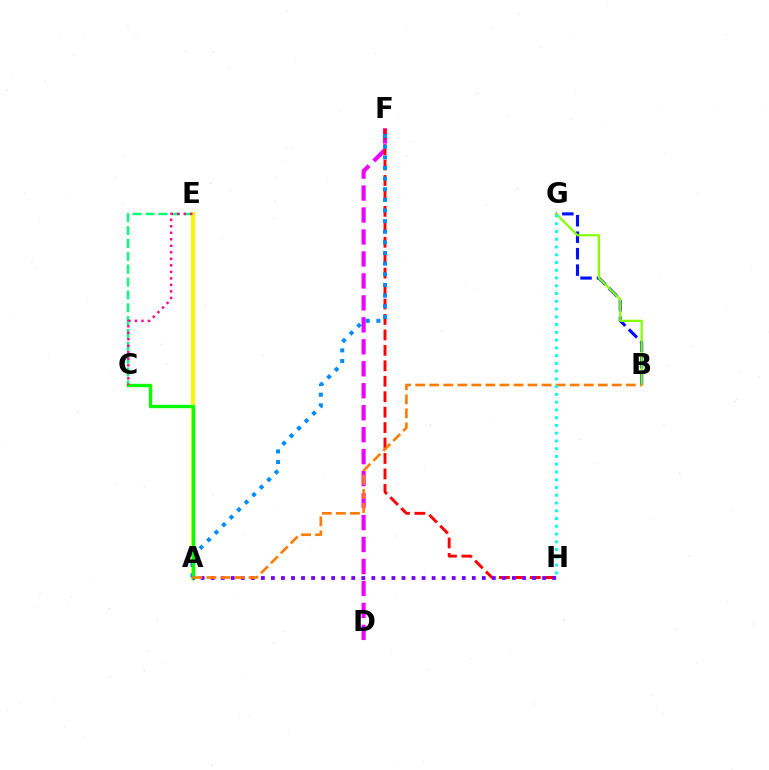{('B', 'G'): [{'color': '#0010ff', 'line_style': 'dashed', 'thickness': 2.24}, {'color': '#84ff00', 'line_style': 'solid', 'thickness': 1.61}], ('C', 'E'): [{'color': '#00ff74', 'line_style': 'dashed', 'thickness': 1.75}, {'color': '#ff0094', 'line_style': 'dotted', 'thickness': 1.77}], ('D', 'F'): [{'color': '#ee00ff', 'line_style': 'dashed', 'thickness': 2.98}], ('A', 'E'): [{'color': '#fcf500', 'line_style': 'solid', 'thickness': 2.9}], ('F', 'H'): [{'color': '#ff0000', 'line_style': 'dashed', 'thickness': 2.1}], ('A', 'F'): [{'color': '#008cff', 'line_style': 'dotted', 'thickness': 2.89}], ('A', 'C'): [{'color': '#08ff00', 'line_style': 'solid', 'thickness': 2.43}], ('A', 'H'): [{'color': '#7200ff', 'line_style': 'dotted', 'thickness': 2.73}], ('A', 'B'): [{'color': '#ff7c00', 'line_style': 'dashed', 'thickness': 1.91}], ('G', 'H'): [{'color': '#00fff6', 'line_style': 'dotted', 'thickness': 2.11}]}